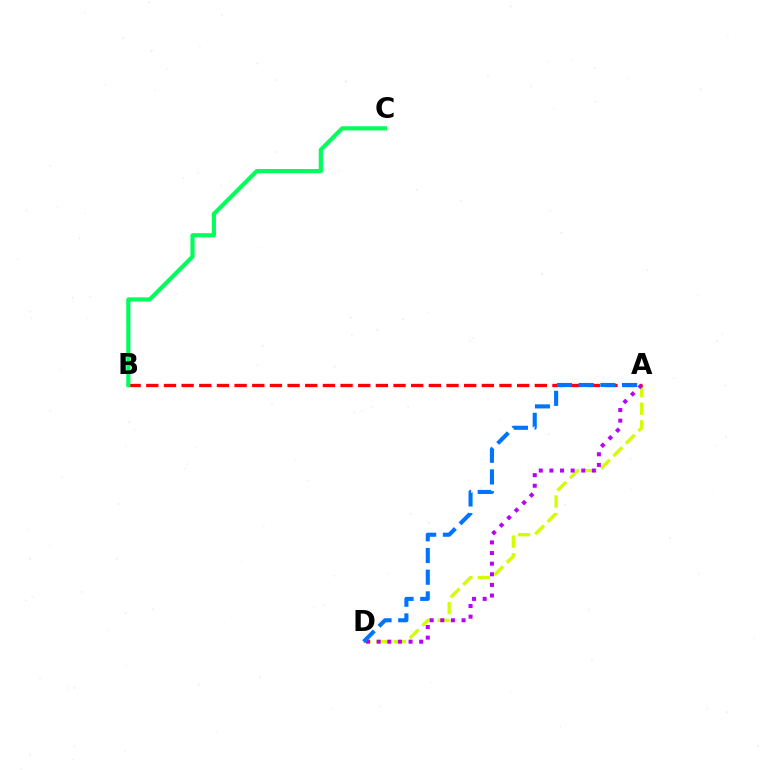{('A', 'D'): [{'color': '#d1ff00', 'line_style': 'dashed', 'thickness': 2.39}, {'color': '#b900ff', 'line_style': 'dotted', 'thickness': 2.89}, {'color': '#0074ff', 'line_style': 'dashed', 'thickness': 2.95}], ('A', 'B'): [{'color': '#ff0000', 'line_style': 'dashed', 'thickness': 2.4}], ('B', 'C'): [{'color': '#00ff5c', 'line_style': 'solid', 'thickness': 2.99}]}